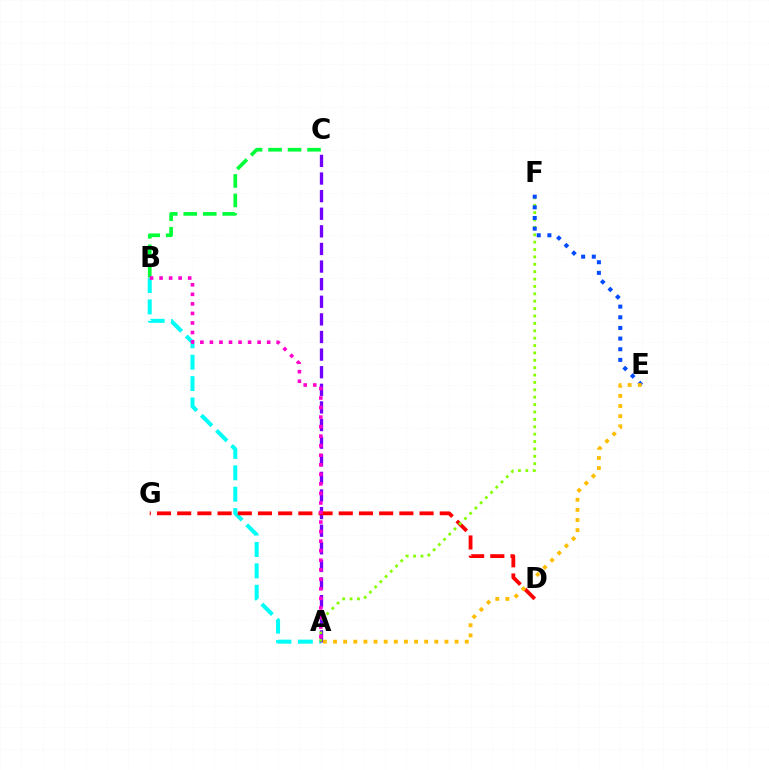{('A', 'B'): [{'color': '#00fff6', 'line_style': 'dashed', 'thickness': 2.91}, {'color': '#ff00cf', 'line_style': 'dotted', 'thickness': 2.59}], ('A', 'C'): [{'color': '#7200ff', 'line_style': 'dashed', 'thickness': 2.39}], ('B', 'C'): [{'color': '#00ff39', 'line_style': 'dashed', 'thickness': 2.65}], ('D', 'G'): [{'color': '#ff0000', 'line_style': 'dashed', 'thickness': 2.74}], ('A', 'F'): [{'color': '#84ff00', 'line_style': 'dotted', 'thickness': 2.01}], ('E', 'F'): [{'color': '#004bff', 'line_style': 'dotted', 'thickness': 2.89}], ('A', 'E'): [{'color': '#ffbd00', 'line_style': 'dotted', 'thickness': 2.75}]}